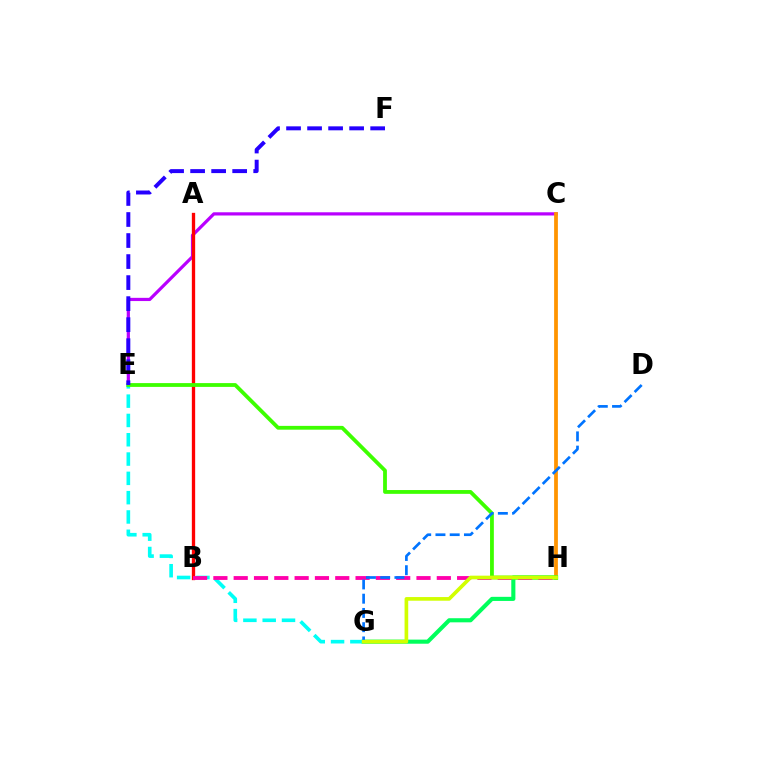{('C', 'E'): [{'color': '#b900ff', 'line_style': 'solid', 'thickness': 2.31}], ('A', 'B'): [{'color': '#ff0000', 'line_style': 'solid', 'thickness': 2.39}], ('C', 'H'): [{'color': '#ff9400', 'line_style': 'solid', 'thickness': 2.71}], ('G', 'H'): [{'color': '#00ff5c', 'line_style': 'solid', 'thickness': 2.96}, {'color': '#d1ff00', 'line_style': 'solid', 'thickness': 2.64}], ('E', 'G'): [{'color': '#00fff6', 'line_style': 'dashed', 'thickness': 2.62}], ('E', 'H'): [{'color': '#3dff00', 'line_style': 'solid', 'thickness': 2.74}], ('B', 'H'): [{'color': '#ff00ac', 'line_style': 'dashed', 'thickness': 2.76}], ('E', 'F'): [{'color': '#2500ff', 'line_style': 'dashed', 'thickness': 2.86}], ('D', 'G'): [{'color': '#0074ff', 'line_style': 'dashed', 'thickness': 1.94}]}